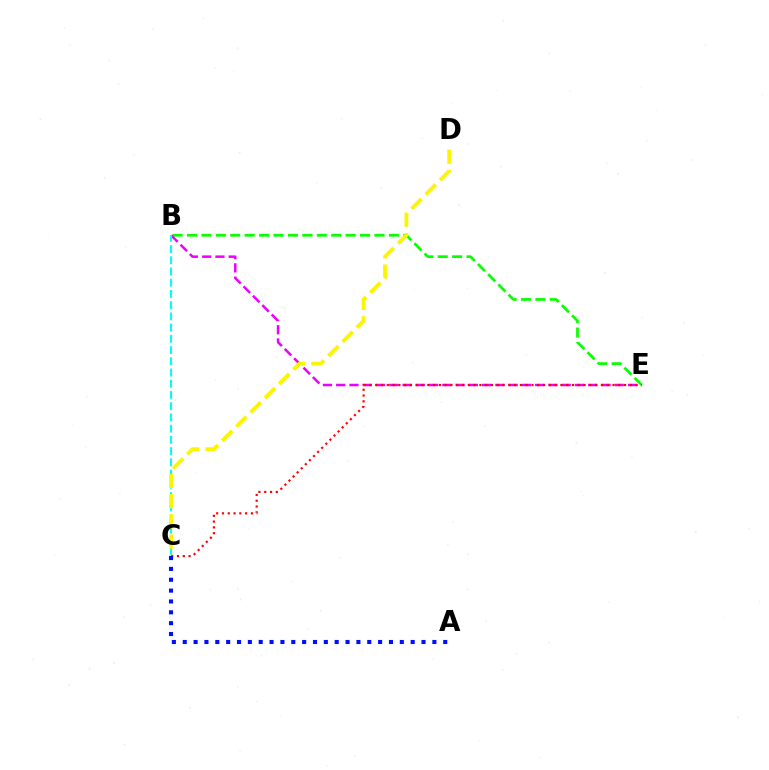{('B', 'E'): [{'color': '#08ff00', 'line_style': 'dashed', 'thickness': 1.96}, {'color': '#ee00ff', 'line_style': 'dashed', 'thickness': 1.8}], ('B', 'C'): [{'color': '#00fff6', 'line_style': 'dashed', 'thickness': 1.52}], ('C', 'D'): [{'color': '#fcf500', 'line_style': 'dashed', 'thickness': 2.74}], ('C', 'E'): [{'color': '#ff0000', 'line_style': 'dotted', 'thickness': 1.57}], ('A', 'C'): [{'color': '#0010ff', 'line_style': 'dotted', 'thickness': 2.95}]}